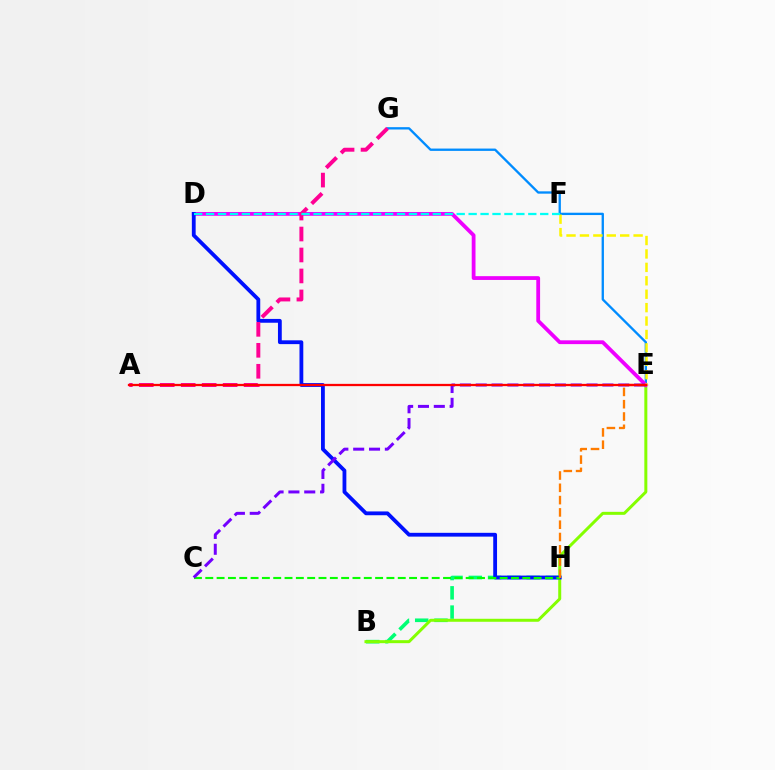{('B', 'H'): [{'color': '#00ff74', 'line_style': 'dashed', 'thickness': 2.62}], ('E', 'G'): [{'color': '#008cff', 'line_style': 'solid', 'thickness': 1.68}], ('B', 'E'): [{'color': '#84ff00', 'line_style': 'solid', 'thickness': 2.16}], ('D', 'E'): [{'color': '#ee00ff', 'line_style': 'solid', 'thickness': 2.73}], ('D', 'H'): [{'color': '#0010ff', 'line_style': 'solid', 'thickness': 2.74}], ('C', 'H'): [{'color': '#08ff00', 'line_style': 'dashed', 'thickness': 1.54}], ('A', 'G'): [{'color': '#ff0094', 'line_style': 'dashed', 'thickness': 2.85}], ('C', 'E'): [{'color': '#7200ff', 'line_style': 'dashed', 'thickness': 2.15}], ('E', 'H'): [{'color': '#ff7c00', 'line_style': 'dashed', 'thickness': 1.67}], ('E', 'F'): [{'color': '#fcf500', 'line_style': 'dashed', 'thickness': 1.82}], ('A', 'E'): [{'color': '#ff0000', 'line_style': 'solid', 'thickness': 1.64}], ('D', 'F'): [{'color': '#00fff6', 'line_style': 'dashed', 'thickness': 1.62}]}